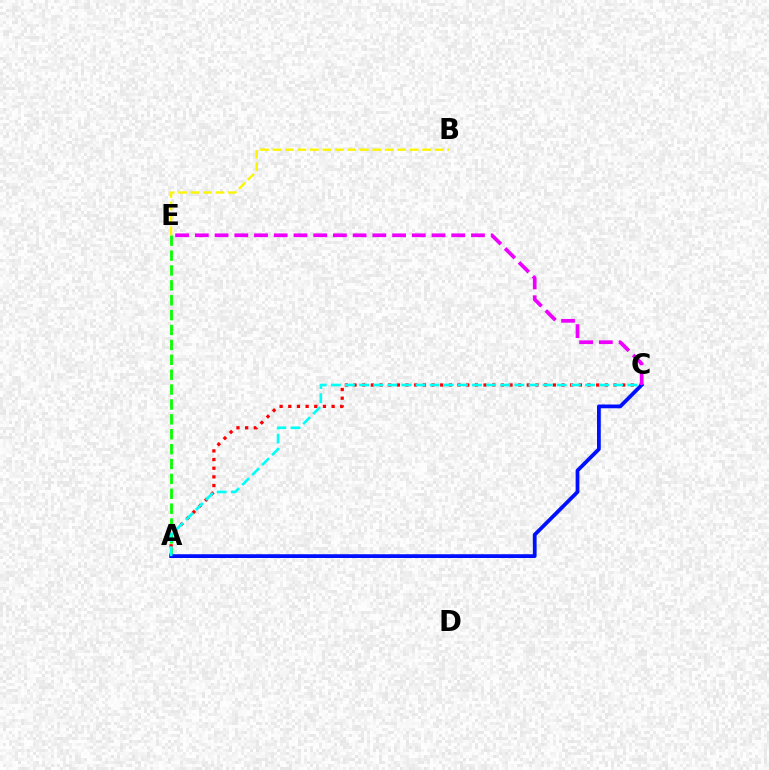{('A', 'C'): [{'color': '#ff0000', 'line_style': 'dotted', 'thickness': 2.35}, {'color': '#0010ff', 'line_style': 'solid', 'thickness': 2.72}, {'color': '#00fff6', 'line_style': 'dashed', 'thickness': 1.92}], ('A', 'E'): [{'color': '#08ff00', 'line_style': 'dashed', 'thickness': 2.02}], ('C', 'E'): [{'color': '#ee00ff', 'line_style': 'dashed', 'thickness': 2.68}], ('B', 'E'): [{'color': '#fcf500', 'line_style': 'dashed', 'thickness': 1.69}]}